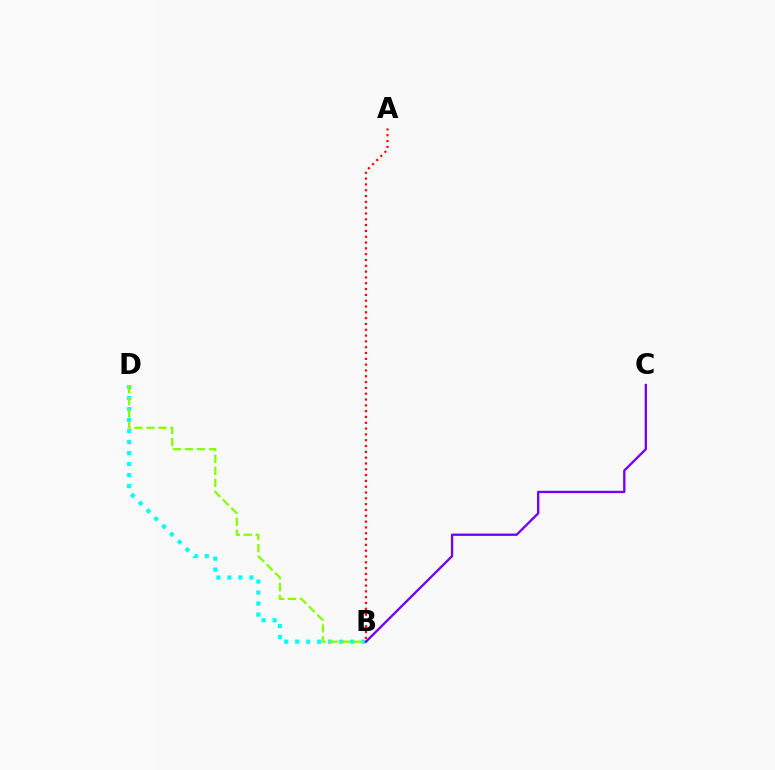{('B', 'D'): [{'color': '#00fff6', 'line_style': 'dotted', 'thickness': 2.99}, {'color': '#84ff00', 'line_style': 'dashed', 'thickness': 1.63}], ('A', 'B'): [{'color': '#ff0000', 'line_style': 'dotted', 'thickness': 1.58}], ('B', 'C'): [{'color': '#7200ff', 'line_style': 'solid', 'thickness': 1.68}]}